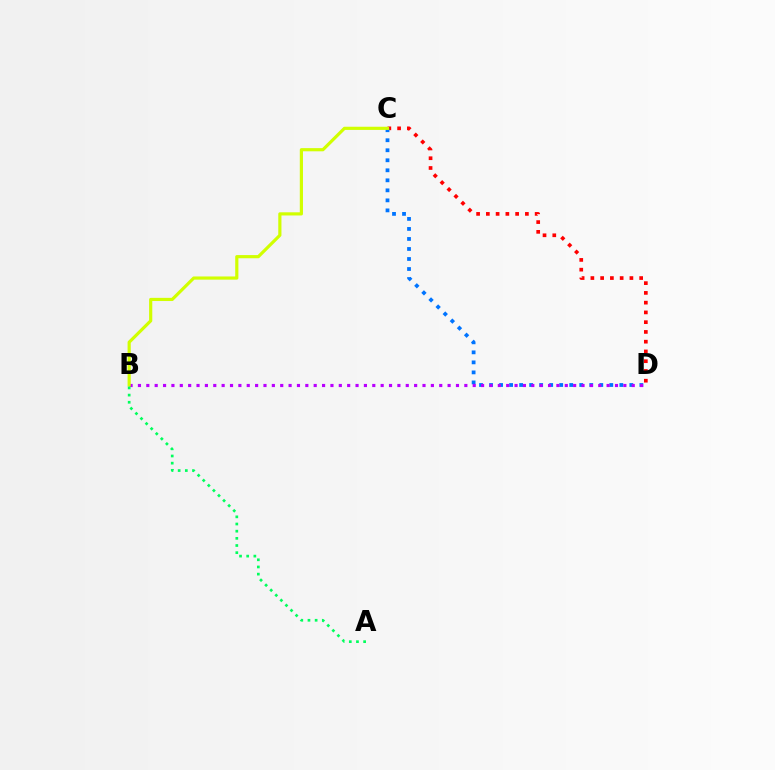{('C', 'D'): [{'color': '#ff0000', 'line_style': 'dotted', 'thickness': 2.65}, {'color': '#0074ff', 'line_style': 'dotted', 'thickness': 2.72}], ('B', 'D'): [{'color': '#b900ff', 'line_style': 'dotted', 'thickness': 2.27}], ('B', 'C'): [{'color': '#d1ff00', 'line_style': 'solid', 'thickness': 2.29}], ('A', 'B'): [{'color': '#00ff5c', 'line_style': 'dotted', 'thickness': 1.95}]}